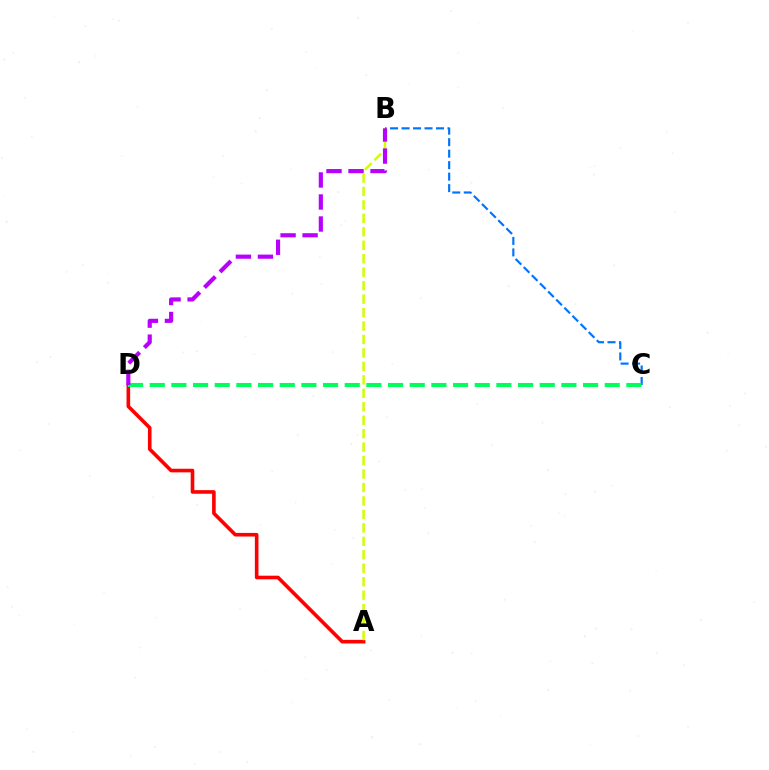{('A', 'D'): [{'color': '#ff0000', 'line_style': 'solid', 'thickness': 2.6}], ('A', 'B'): [{'color': '#d1ff00', 'line_style': 'dashed', 'thickness': 1.83}], ('B', 'C'): [{'color': '#0074ff', 'line_style': 'dashed', 'thickness': 1.56}], ('C', 'D'): [{'color': '#00ff5c', 'line_style': 'dashed', 'thickness': 2.94}], ('B', 'D'): [{'color': '#b900ff', 'line_style': 'dashed', 'thickness': 2.99}]}